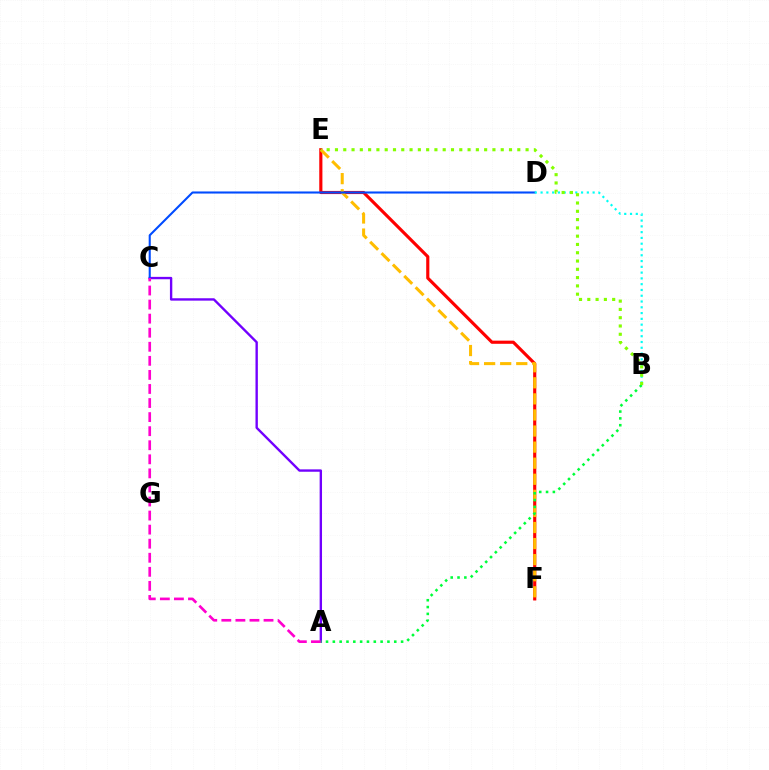{('A', 'C'): [{'color': '#7200ff', 'line_style': 'solid', 'thickness': 1.71}, {'color': '#ff00cf', 'line_style': 'dashed', 'thickness': 1.91}], ('E', 'F'): [{'color': '#ff0000', 'line_style': 'solid', 'thickness': 2.27}, {'color': '#ffbd00', 'line_style': 'dashed', 'thickness': 2.18}], ('C', 'D'): [{'color': '#004bff', 'line_style': 'solid', 'thickness': 1.5}], ('B', 'D'): [{'color': '#00fff6', 'line_style': 'dotted', 'thickness': 1.57}], ('A', 'B'): [{'color': '#00ff39', 'line_style': 'dotted', 'thickness': 1.85}], ('B', 'E'): [{'color': '#84ff00', 'line_style': 'dotted', 'thickness': 2.25}]}